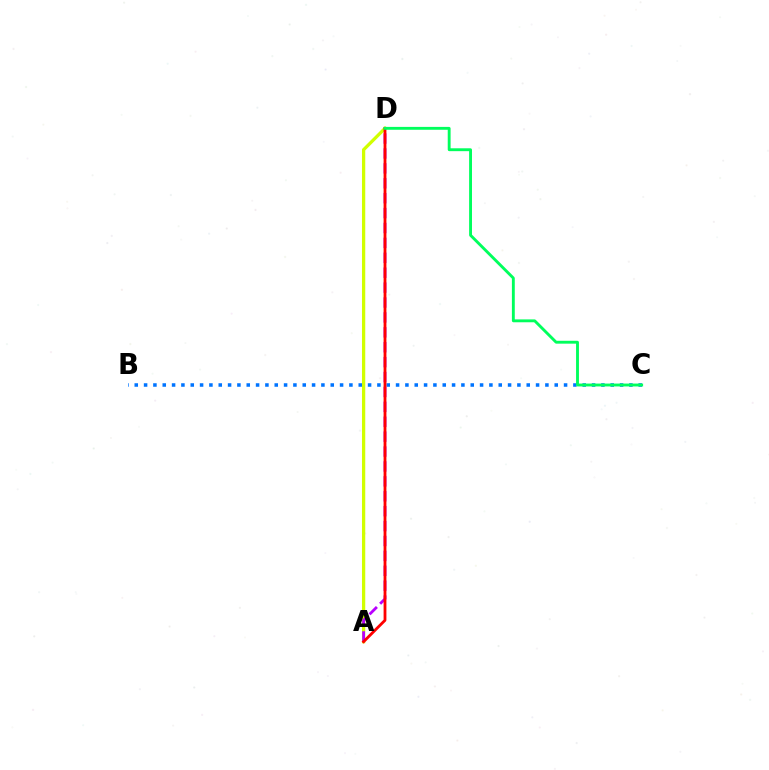{('A', 'D'): [{'color': '#d1ff00', 'line_style': 'solid', 'thickness': 2.35}, {'color': '#b900ff', 'line_style': 'dashed', 'thickness': 2.02}, {'color': '#ff0000', 'line_style': 'solid', 'thickness': 2.03}], ('B', 'C'): [{'color': '#0074ff', 'line_style': 'dotted', 'thickness': 2.54}], ('C', 'D'): [{'color': '#00ff5c', 'line_style': 'solid', 'thickness': 2.07}]}